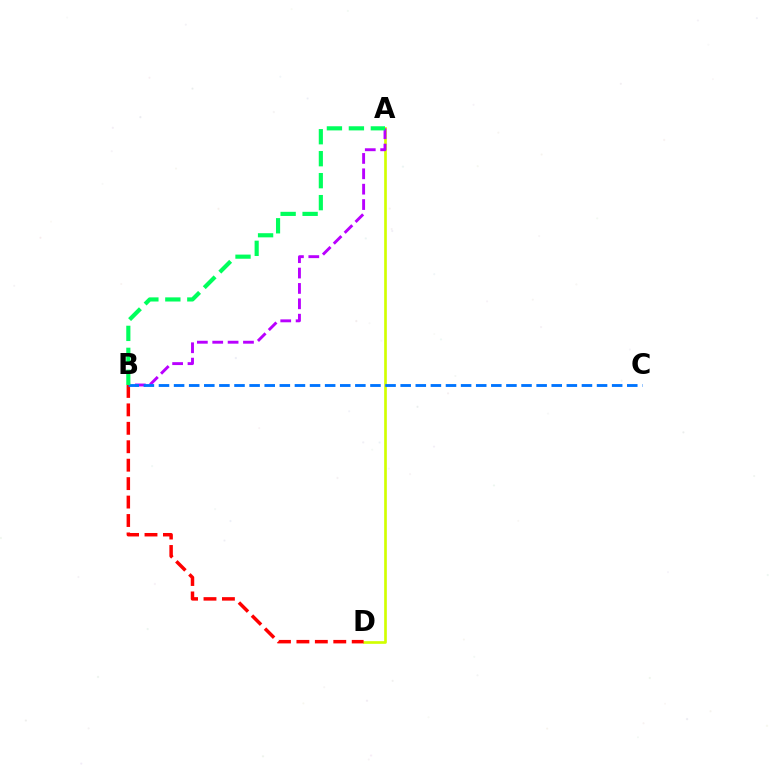{('A', 'D'): [{'color': '#d1ff00', 'line_style': 'solid', 'thickness': 1.93}], ('A', 'B'): [{'color': '#b900ff', 'line_style': 'dashed', 'thickness': 2.09}, {'color': '#00ff5c', 'line_style': 'dashed', 'thickness': 2.99}], ('B', 'D'): [{'color': '#ff0000', 'line_style': 'dashed', 'thickness': 2.5}], ('B', 'C'): [{'color': '#0074ff', 'line_style': 'dashed', 'thickness': 2.05}]}